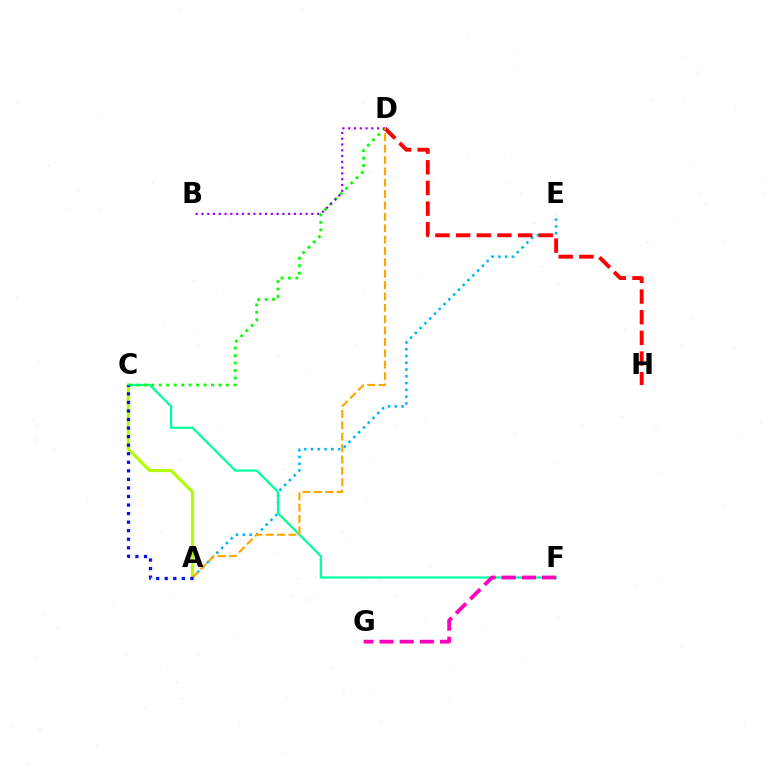{('A', 'E'): [{'color': '#00b5ff', 'line_style': 'dotted', 'thickness': 1.84}], ('A', 'C'): [{'color': '#b3ff00', 'line_style': 'solid', 'thickness': 2.31}, {'color': '#0010ff', 'line_style': 'dotted', 'thickness': 2.32}], ('C', 'F'): [{'color': '#00ff9d', 'line_style': 'solid', 'thickness': 1.6}], ('C', 'D'): [{'color': '#08ff00', 'line_style': 'dotted', 'thickness': 2.02}], ('D', 'H'): [{'color': '#ff0000', 'line_style': 'dashed', 'thickness': 2.81}], ('F', 'G'): [{'color': '#ff00bd', 'line_style': 'dashed', 'thickness': 2.74}], ('B', 'D'): [{'color': '#9b00ff', 'line_style': 'dotted', 'thickness': 1.57}], ('A', 'D'): [{'color': '#ffa500', 'line_style': 'dashed', 'thickness': 1.54}]}